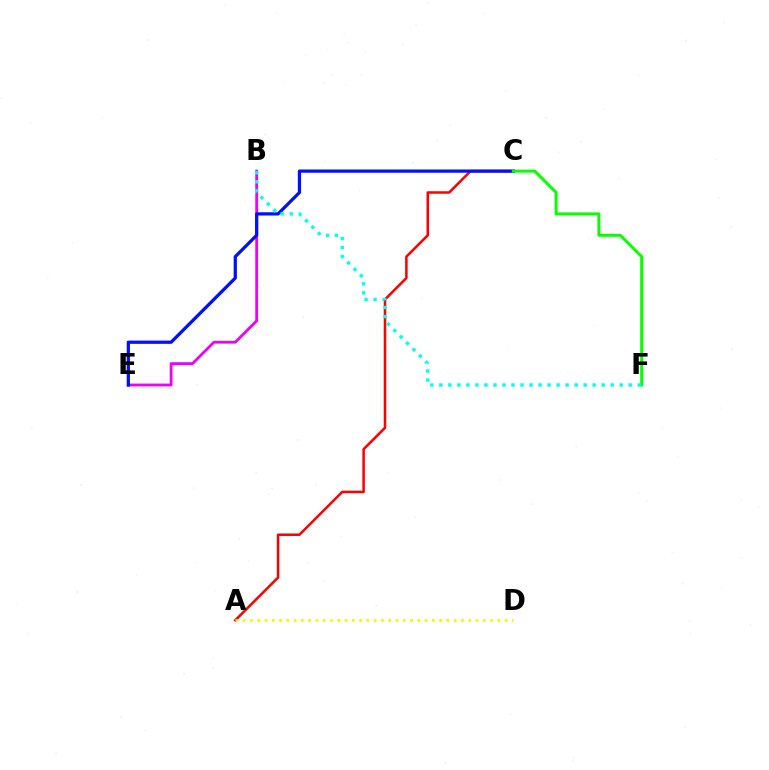{('A', 'C'): [{'color': '#ff0000', 'line_style': 'solid', 'thickness': 1.82}], ('A', 'D'): [{'color': '#fcf500', 'line_style': 'dotted', 'thickness': 1.98}], ('B', 'E'): [{'color': '#ee00ff', 'line_style': 'solid', 'thickness': 2.02}], ('C', 'E'): [{'color': '#0010ff', 'line_style': 'solid', 'thickness': 2.34}], ('C', 'F'): [{'color': '#08ff00', 'line_style': 'solid', 'thickness': 2.16}], ('B', 'F'): [{'color': '#00fff6', 'line_style': 'dotted', 'thickness': 2.45}]}